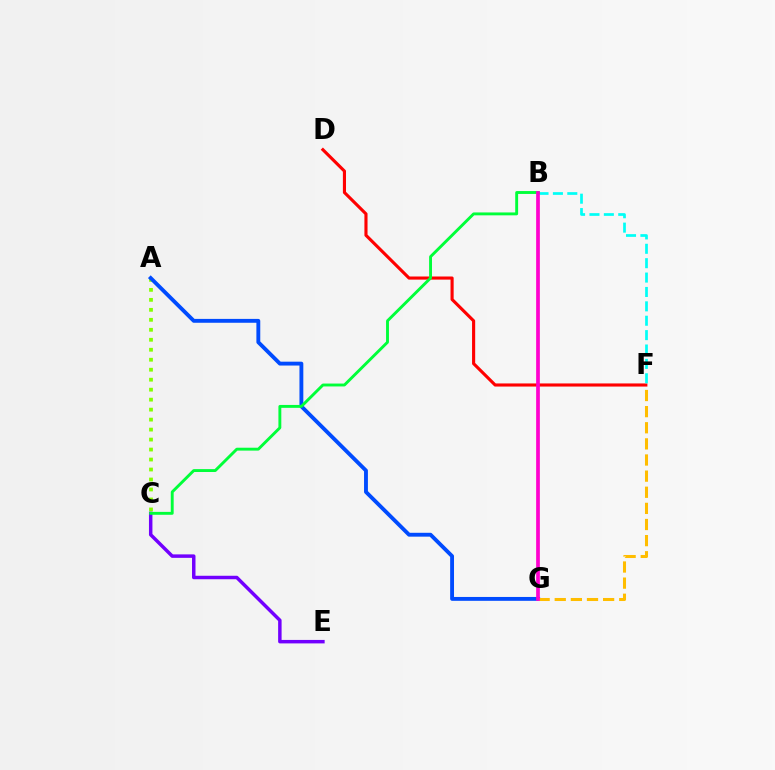{('D', 'F'): [{'color': '#ff0000', 'line_style': 'solid', 'thickness': 2.25}], ('C', 'E'): [{'color': '#7200ff', 'line_style': 'solid', 'thickness': 2.5}], ('B', 'F'): [{'color': '#00fff6', 'line_style': 'dashed', 'thickness': 1.95}], ('A', 'C'): [{'color': '#84ff00', 'line_style': 'dotted', 'thickness': 2.71}], ('A', 'G'): [{'color': '#004bff', 'line_style': 'solid', 'thickness': 2.78}], ('B', 'C'): [{'color': '#00ff39', 'line_style': 'solid', 'thickness': 2.08}], ('F', 'G'): [{'color': '#ffbd00', 'line_style': 'dashed', 'thickness': 2.19}], ('B', 'G'): [{'color': '#ff00cf', 'line_style': 'solid', 'thickness': 2.67}]}